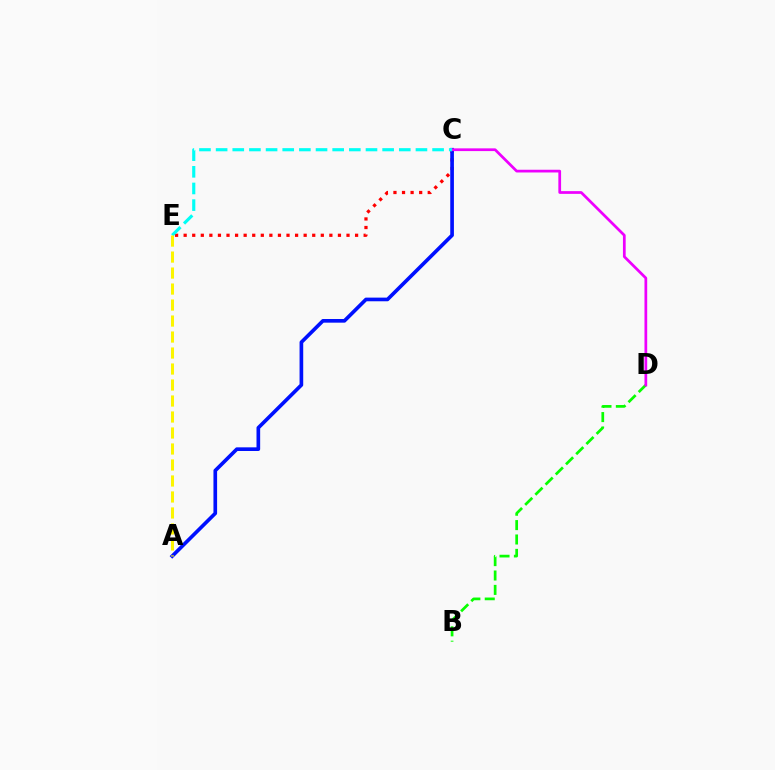{('C', 'E'): [{'color': '#ff0000', 'line_style': 'dotted', 'thickness': 2.33}, {'color': '#00fff6', 'line_style': 'dashed', 'thickness': 2.26}], ('A', 'C'): [{'color': '#0010ff', 'line_style': 'solid', 'thickness': 2.63}], ('B', 'D'): [{'color': '#08ff00', 'line_style': 'dashed', 'thickness': 1.95}], ('C', 'D'): [{'color': '#ee00ff', 'line_style': 'solid', 'thickness': 1.97}], ('A', 'E'): [{'color': '#fcf500', 'line_style': 'dashed', 'thickness': 2.17}]}